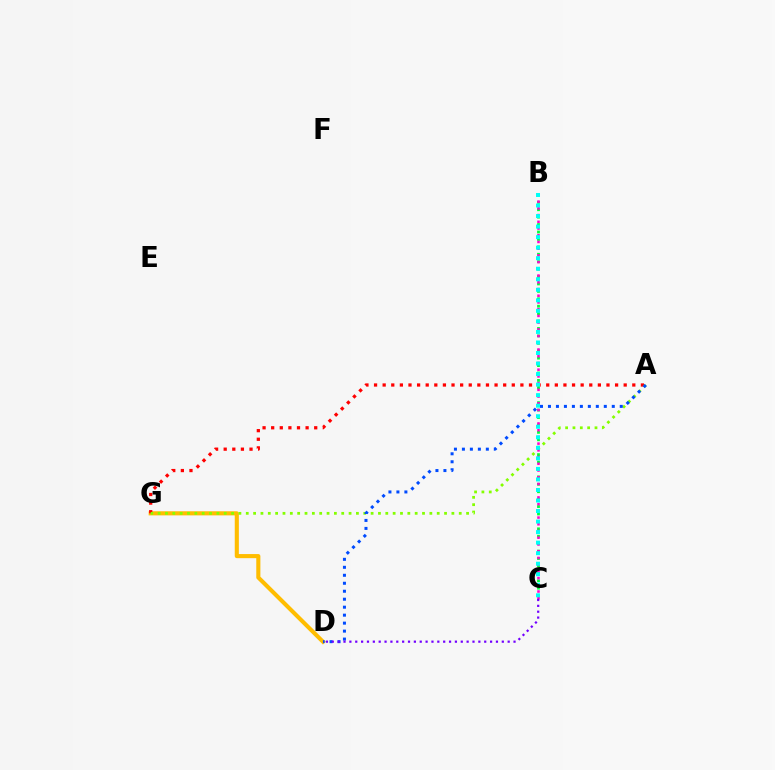{('D', 'G'): [{'color': '#ffbd00', 'line_style': 'solid', 'thickness': 2.95}], ('A', 'G'): [{'color': '#ff0000', 'line_style': 'dotted', 'thickness': 2.34}, {'color': '#84ff00', 'line_style': 'dotted', 'thickness': 2.0}], ('B', 'C'): [{'color': '#00ff39', 'line_style': 'dotted', 'thickness': 2.02}, {'color': '#ff00cf', 'line_style': 'dotted', 'thickness': 1.83}, {'color': '#00fff6', 'line_style': 'dotted', 'thickness': 2.86}], ('A', 'D'): [{'color': '#004bff', 'line_style': 'dotted', 'thickness': 2.17}], ('C', 'D'): [{'color': '#7200ff', 'line_style': 'dotted', 'thickness': 1.59}]}